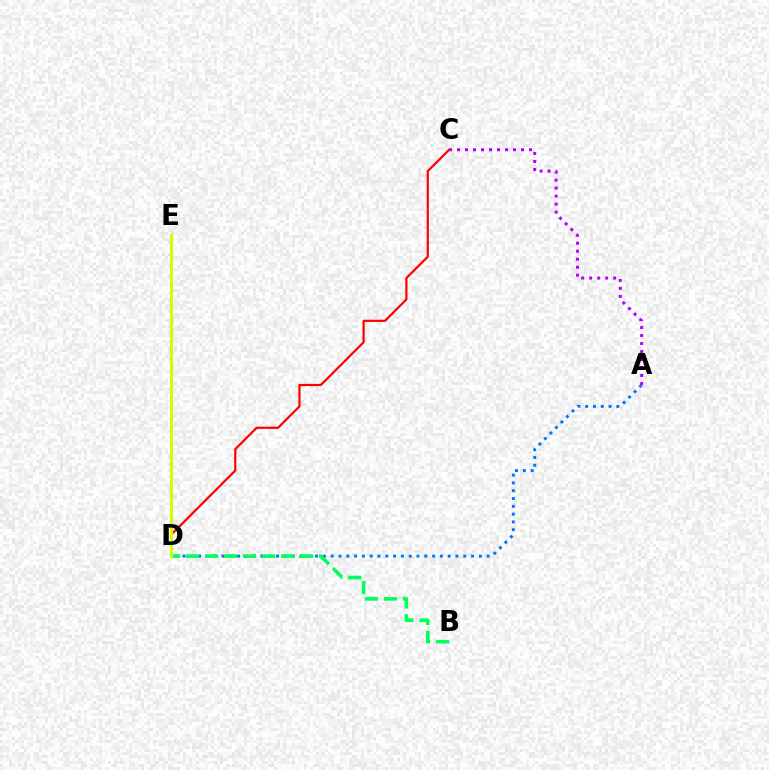{('A', 'D'): [{'color': '#0074ff', 'line_style': 'dotted', 'thickness': 2.12}], ('C', 'D'): [{'color': '#ff0000', 'line_style': 'solid', 'thickness': 1.59}], ('B', 'D'): [{'color': '#00ff5c', 'line_style': 'dashed', 'thickness': 2.58}], ('D', 'E'): [{'color': '#d1ff00', 'line_style': 'solid', 'thickness': 2.23}], ('A', 'C'): [{'color': '#b900ff', 'line_style': 'dotted', 'thickness': 2.17}]}